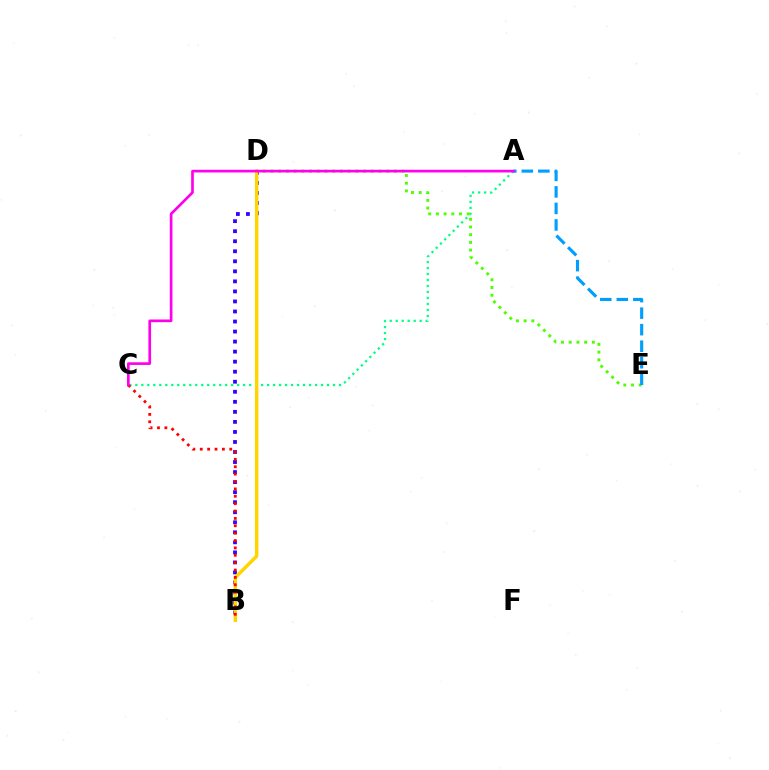{('A', 'C'): [{'color': '#00ff86', 'line_style': 'dotted', 'thickness': 1.63}, {'color': '#ff00ed', 'line_style': 'solid', 'thickness': 1.93}], ('D', 'E'): [{'color': '#4fff00', 'line_style': 'dotted', 'thickness': 2.09}], ('A', 'E'): [{'color': '#009eff', 'line_style': 'dashed', 'thickness': 2.24}], ('B', 'D'): [{'color': '#3700ff', 'line_style': 'dotted', 'thickness': 2.73}, {'color': '#ffd500', 'line_style': 'solid', 'thickness': 2.48}], ('B', 'C'): [{'color': '#ff0000', 'line_style': 'dotted', 'thickness': 2.0}]}